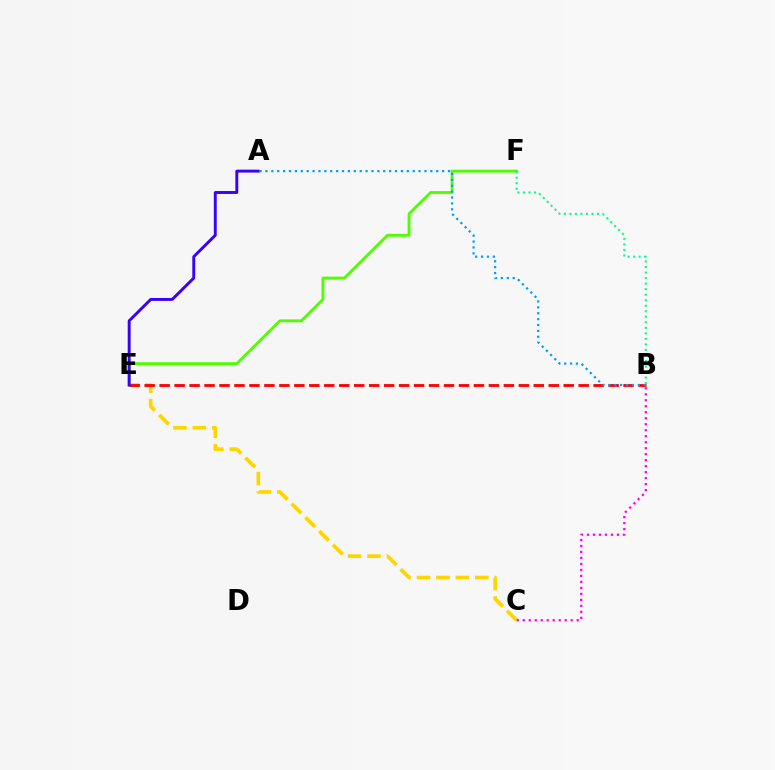{('E', 'F'): [{'color': '#4fff00', 'line_style': 'solid', 'thickness': 2.05}], ('C', 'E'): [{'color': '#ffd500', 'line_style': 'dashed', 'thickness': 2.64}], ('B', 'E'): [{'color': '#ff0000', 'line_style': 'dashed', 'thickness': 2.03}], ('B', 'F'): [{'color': '#00ff86', 'line_style': 'dotted', 'thickness': 1.5}], ('A', 'E'): [{'color': '#3700ff', 'line_style': 'solid', 'thickness': 2.09}], ('A', 'B'): [{'color': '#009eff', 'line_style': 'dotted', 'thickness': 1.6}], ('B', 'C'): [{'color': '#ff00ed', 'line_style': 'dotted', 'thickness': 1.63}]}